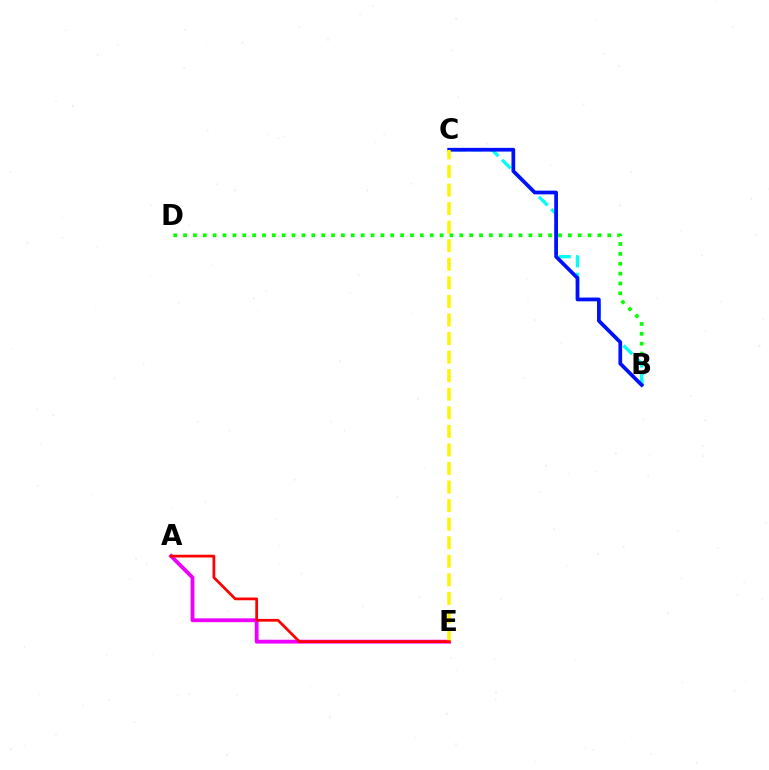{('B', 'D'): [{'color': '#08ff00', 'line_style': 'dotted', 'thickness': 2.68}], ('B', 'C'): [{'color': '#00fff6', 'line_style': 'dashed', 'thickness': 2.36}, {'color': '#0010ff', 'line_style': 'solid', 'thickness': 2.68}], ('A', 'E'): [{'color': '#ee00ff', 'line_style': 'solid', 'thickness': 2.76}, {'color': '#ff0000', 'line_style': 'solid', 'thickness': 1.98}], ('C', 'E'): [{'color': '#fcf500', 'line_style': 'dashed', 'thickness': 2.52}]}